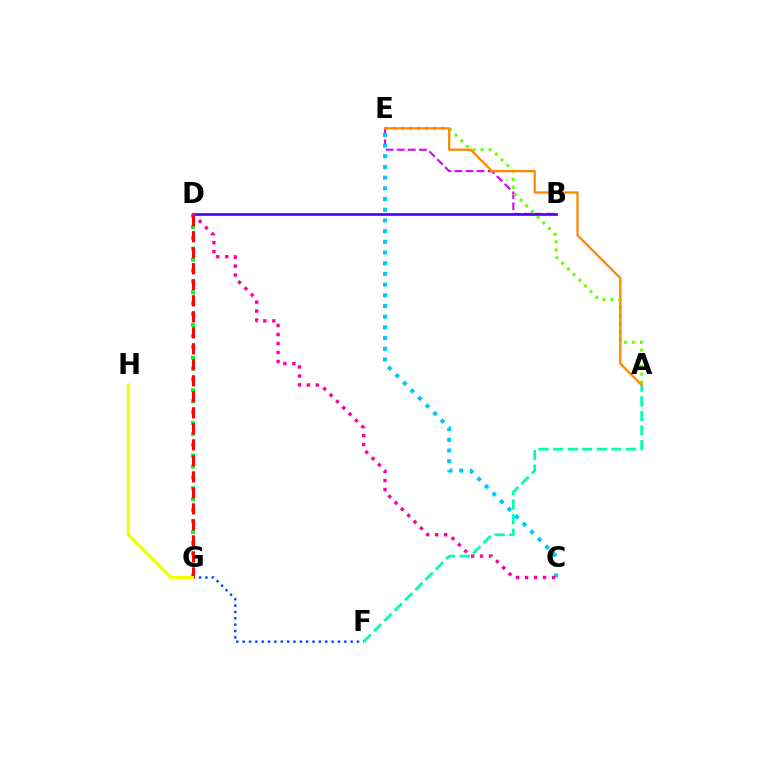{('B', 'E'): [{'color': '#d600ff', 'line_style': 'dashed', 'thickness': 1.51}], ('A', 'F'): [{'color': '#00ffaf', 'line_style': 'dashed', 'thickness': 1.98}], ('A', 'E'): [{'color': '#66ff00', 'line_style': 'dotted', 'thickness': 2.18}, {'color': '#ff8800', 'line_style': 'solid', 'thickness': 1.64}], ('D', 'G'): [{'color': '#00ff27', 'line_style': 'dotted', 'thickness': 2.96}, {'color': '#ff0000', 'line_style': 'dashed', 'thickness': 2.17}], ('F', 'G'): [{'color': '#003fff', 'line_style': 'dotted', 'thickness': 1.73}], ('B', 'D'): [{'color': '#4f00ff', 'line_style': 'solid', 'thickness': 1.93}], ('C', 'E'): [{'color': '#00c7ff', 'line_style': 'dotted', 'thickness': 2.91}], ('C', 'D'): [{'color': '#ff00a0', 'line_style': 'dotted', 'thickness': 2.44}], ('G', 'H'): [{'color': '#eeff00', 'line_style': 'solid', 'thickness': 2.23}]}